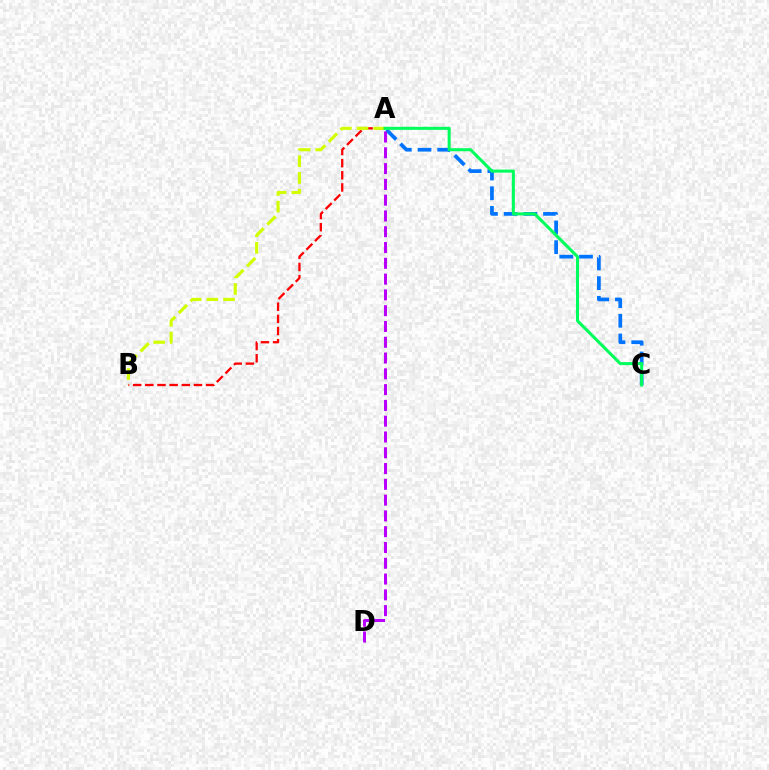{('A', 'C'): [{'color': '#0074ff', 'line_style': 'dashed', 'thickness': 2.67}, {'color': '#00ff5c', 'line_style': 'solid', 'thickness': 2.2}], ('A', 'B'): [{'color': '#ff0000', 'line_style': 'dashed', 'thickness': 1.65}, {'color': '#d1ff00', 'line_style': 'dashed', 'thickness': 2.27}], ('A', 'D'): [{'color': '#b900ff', 'line_style': 'dashed', 'thickness': 2.14}]}